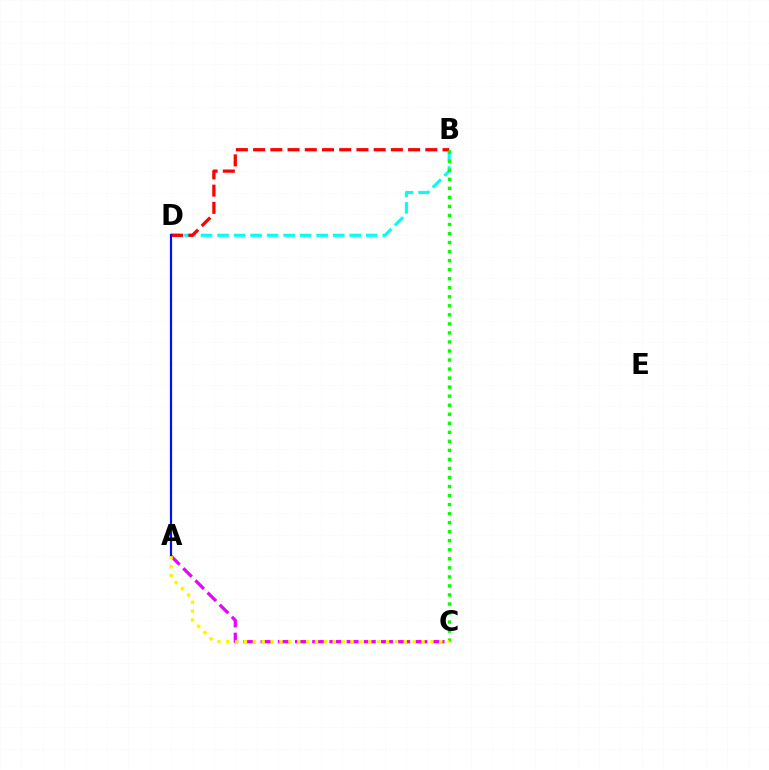{('B', 'D'): [{'color': '#00fff6', 'line_style': 'dashed', 'thickness': 2.24}, {'color': '#ff0000', 'line_style': 'dashed', 'thickness': 2.34}], ('A', 'C'): [{'color': '#ee00ff', 'line_style': 'dashed', 'thickness': 2.33}, {'color': '#fcf500', 'line_style': 'dotted', 'thickness': 2.41}], ('B', 'C'): [{'color': '#08ff00', 'line_style': 'dotted', 'thickness': 2.45}], ('A', 'D'): [{'color': '#0010ff', 'line_style': 'solid', 'thickness': 1.58}]}